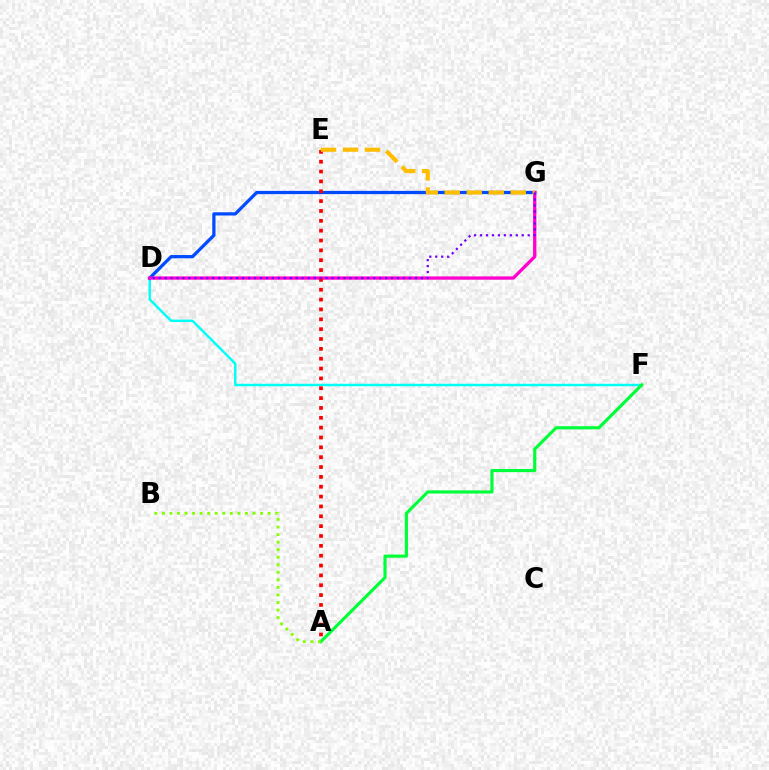{('D', 'F'): [{'color': '#00fff6', 'line_style': 'solid', 'thickness': 1.77}], ('D', 'G'): [{'color': '#004bff', 'line_style': 'solid', 'thickness': 2.34}, {'color': '#ff00cf', 'line_style': 'solid', 'thickness': 2.37}, {'color': '#7200ff', 'line_style': 'dotted', 'thickness': 1.62}], ('A', 'F'): [{'color': '#00ff39', 'line_style': 'solid', 'thickness': 2.28}], ('A', 'B'): [{'color': '#84ff00', 'line_style': 'dotted', 'thickness': 2.05}], ('A', 'E'): [{'color': '#ff0000', 'line_style': 'dotted', 'thickness': 2.68}], ('E', 'G'): [{'color': '#ffbd00', 'line_style': 'dashed', 'thickness': 2.99}]}